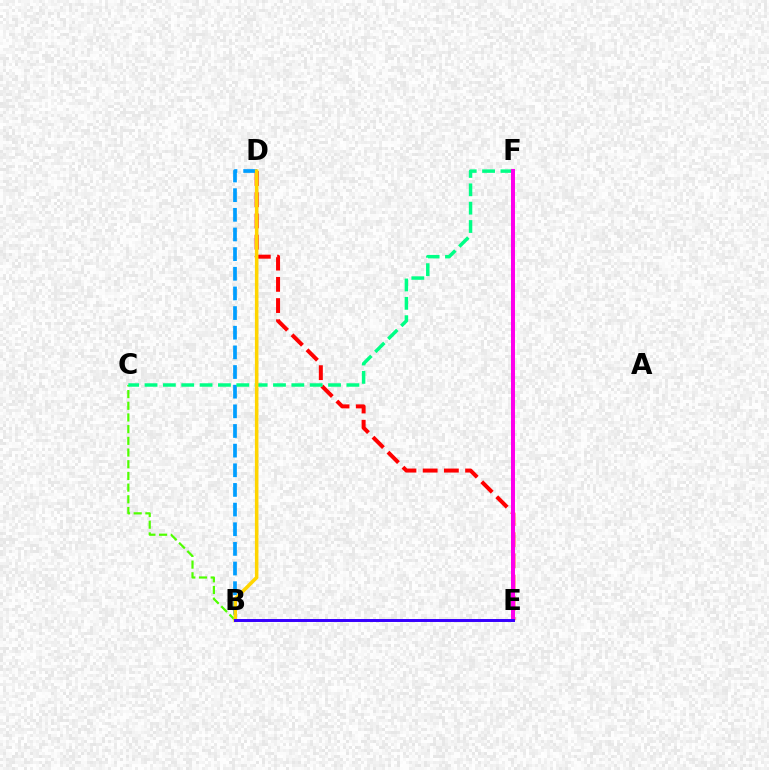{('B', 'C'): [{'color': '#4fff00', 'line_style': 'dashed', 'thickness': 1.59}], ('D', 'E'): [{'color': '#ff0000', 'line_style': 'dashed', 'thickness': 2.88}], ('B', 'D'): [{'color': '#009eff', 'line_style': 'dashed', 'thickness': 2.67}, {'color': '#ffd500', 'line_style': 'solid', 'thickness': 2.55}], ('C', 'F'): [{'color': '#00ff86', 'line_style': 'dashed', 'thickness': 2.49}], ('E', 'F'): [{'color': '#ff00ed', 'line_style': 'solid', 'thickness': 2.87}], ('B', 'E'): [{'color': '#3700ff', 'line_style': 'solid', 'thickness': 2.13}]}